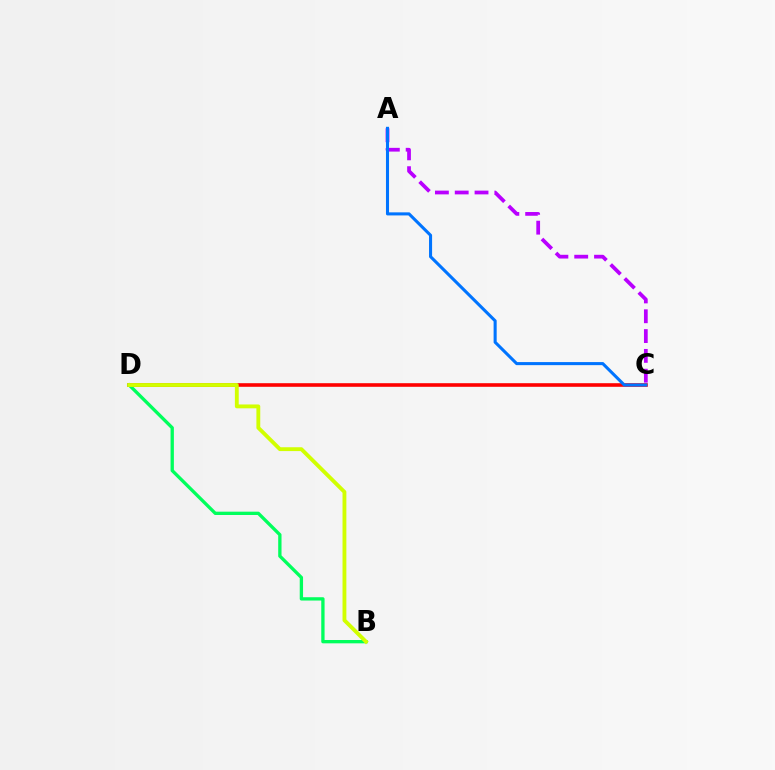{('C', 'D'): [{'color': '#ff0000', 'line_style': 'solid', 'thickness': 2.59}], ('B', 'D'): [{'color': '#00ff5c', 'line_style': 'solid', 'thickness': 2.39}, {'color': '#d1ff00', 'line_style': 'solid', 'thickness': 2.77}], ('A', 'C'): [{'color': '#b900ff', 'line_style': 'dashed', 'thickness': 2.69}, {'color': '#0074ff', 'line_style': 'solid', 'thickness': 2.21}]}